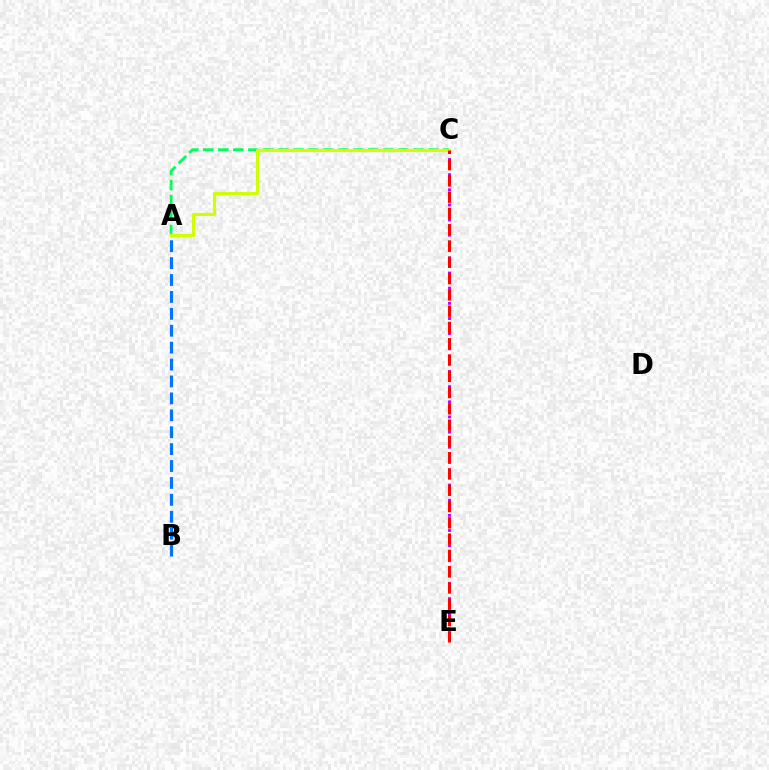{('C', 'E'): [{'color': '#b900ff', 'line_style': 'dotted', 'thickness': 2.06}, {'color': '#ff0000', 'line_style': 'dashed', 'thickness': 2.21}], ('A', 'C'): [{'color': '#00ff5c', 'line_style': 'dashed', 'thickness': 2.04}, {'color': '#d1ff00', 'line_style': 'solid', 'thickness': 2.28}], ('A', 'B'): [{'color': '#0074ff', 'line_style': 'dashed', 'thickness': 2.3}]}